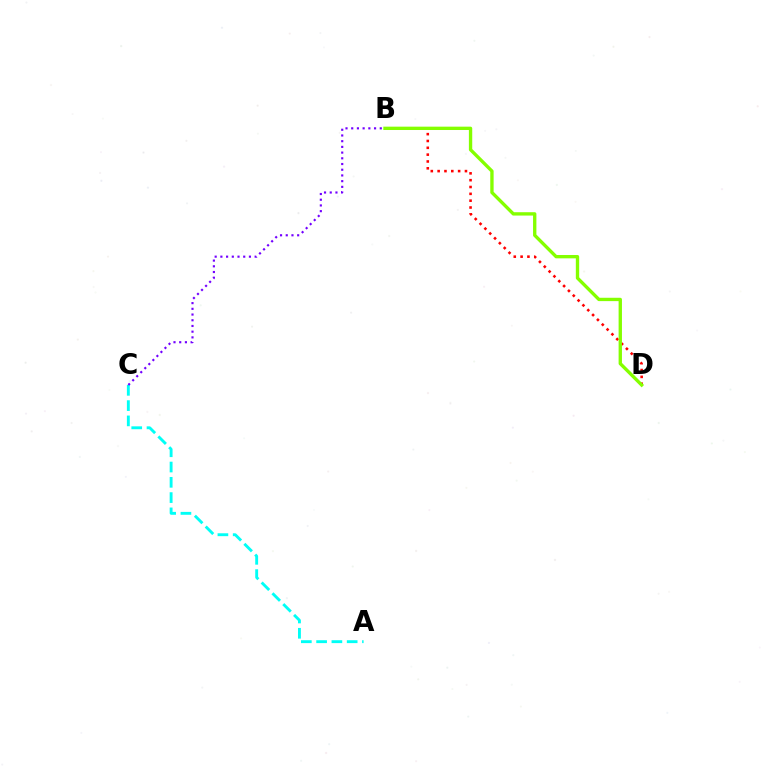{('A', 'C'): [{'color': '#00fff6', 'line_style': 'dashed', 'thickness': 2.08}], ('B', 'D'): [{'color': '#ff0000', 'line_style': 'dotted', 'thickness': 1.86}, {'color': '#84ff00', 'line_style': 'solid', 'thickness': 2.41}], ('B', 'C'): [{'color': '#7200ff', 'line_style': 'dotted', 'thickness': 1.55}]}